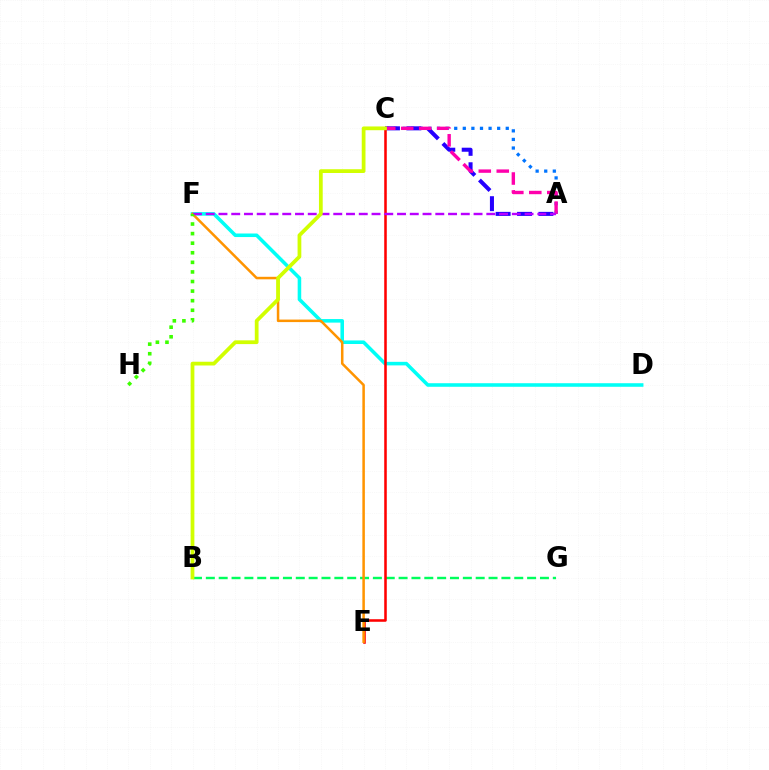{('A', 'C'): [{'color': '#0074ff', 'line_style': 'dotted', 'thickness': 2.33}, {'color': '#2500ff', 'line_style': 'dashed', 'thickness': 2.91}, {'color': '#ff00ac', 'line_style': 'dashed', 'thickness': 2.44}], ('D', 'F'): [{'color': '#00fff6', 'line_style': 'solid', 'thickness': 2.56}], ('B', 'G'): [{'color': '#00ff5c', 'line_style': 'dashed', 'thickness': 1.75}], ('C', 'E'): [{'color': '#ff0000', 'line_style': 'solid', 'thickness': 1.84}], ('E', 'F'): [{'color': '#ff9400', 'line_style': 'solid', 'thickness': 1.81}], ('A', 'F'): [{'color': '#b900ff', 'line_style': 'dashed', 'thickness': 1.73}], ('B', 'C'): [{'color': '#d1ff00', 'line_style': 'solid', 'thickness': 2.7}], ('F', 'H'): [{'color': '#3dff00', 'line_style': 'dotted', 'thickness': 2.6}]}